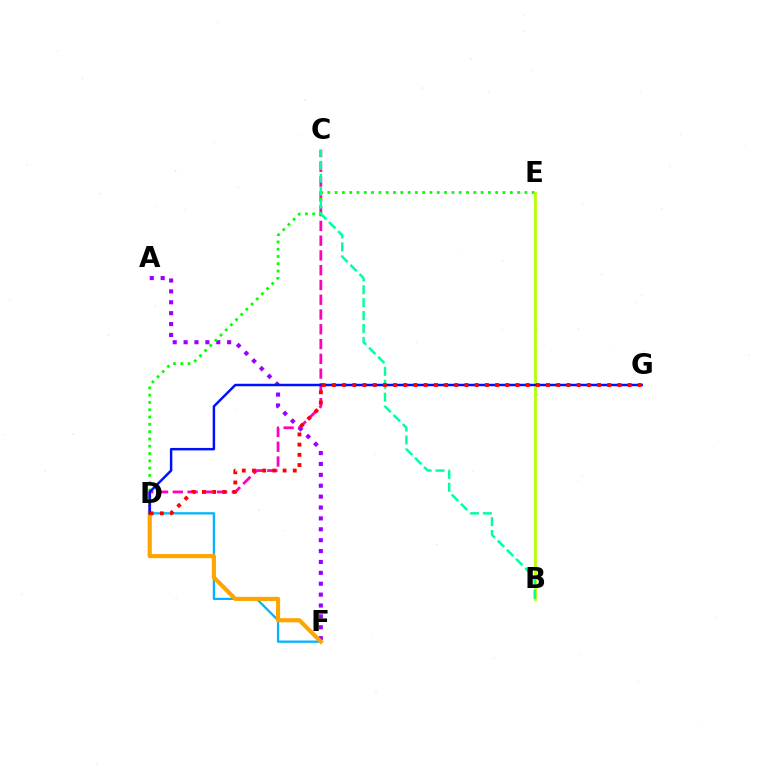{('C', 'D'): [{'color': '#ff00bd', 'line_style': 'dashed', 'thickness': 2.01}], ('A', 'F'): [{'color': '#9b00ff', 'line_style': 'dotted', 'thickness': 2.96}], ('D', 'F'): [{'color': '#00b5ff', 'line_style': 'solid', 'thickness': 1.63}, {'color': '#ffa500', 'line_style': 'solid', 'thickness': 2.99}], ('D', 'E'): [{'color': '#08ff00', 'line_style': 'dotted', 'thickness': 1.98}], ('B', 'E'): [{'color': '#b3ff00', 'line_style': 'solid', 'thickness': 1.98}], ('D', 'G'): [{'color': '#0010ff', 'line_style': 'solid', 'thickness': 1.77}, {'color': '#ff0000', 'line_style': 'dotted', 'thickness': 2.77}], ('B', 'C'): [{'color': '#00ff9d', 'line_style': 'dashed', 'thickness': 1.76}]}